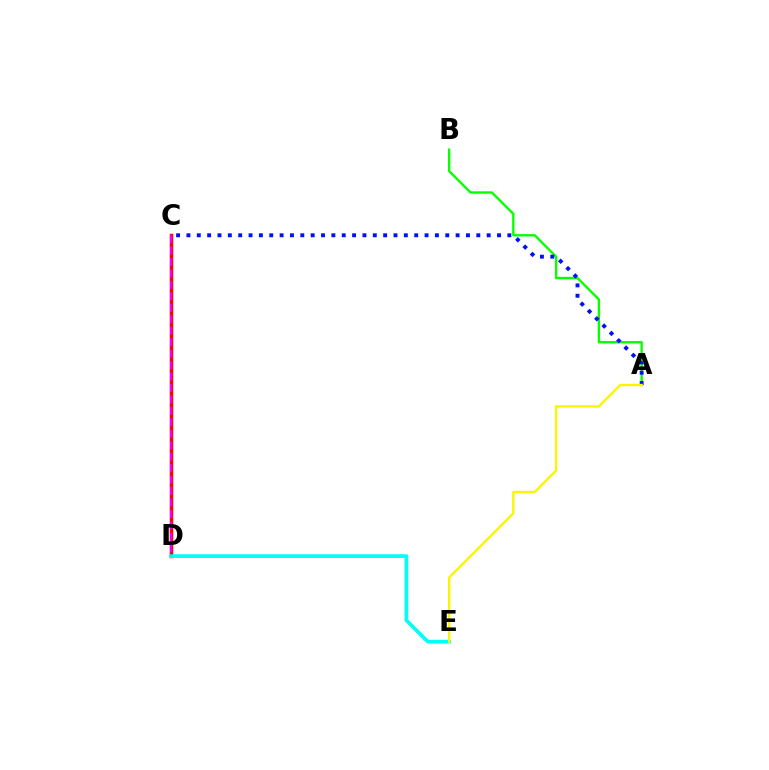{('A', 'B'): [{'color': '#08ff00', 'line_style': 'solid', 'thickness': 1.71}], ('C', 'D'): [{'color': '#ff0000', 'line_style': 'solid', 'thickness': 2.5}, {'color': '#ee00ff', 'line_style': 'dashed', 'thickness': 1.56}], ('D', 'E'): [{'color': '#00fff6', 'line_style': 'solid', 'thickness': 2.65}], ('A', 'C'): [{'color': '#0010ff', 'line_style': 'dotted', 'thickness': 2.81}], ('A', 'E'): [{'color': '#fcf500', 'line_style': 'solid', 'thickness': 1.69}]}